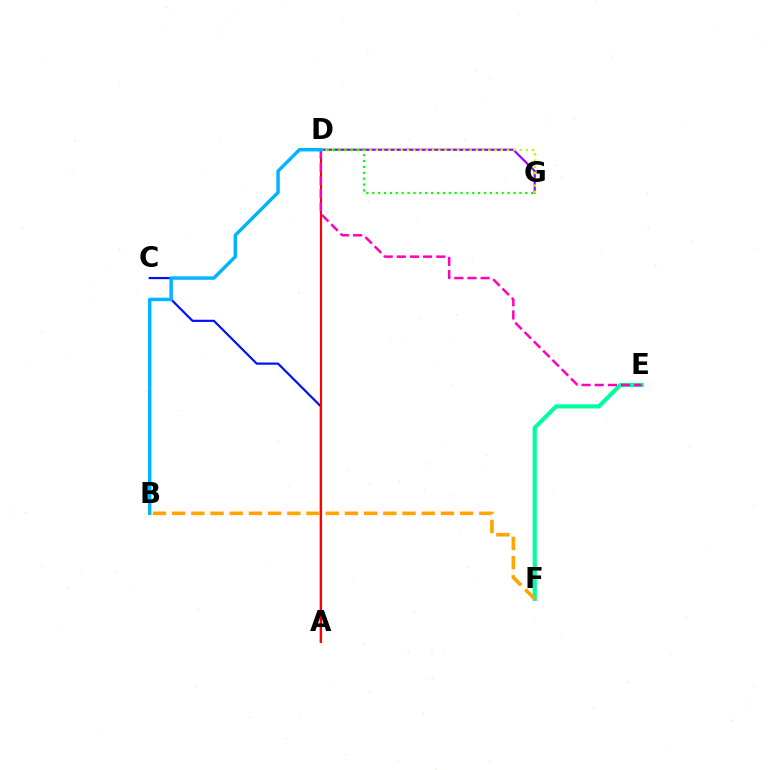{('E', 'F'): [{'color': '#00ff9d', 'line_style': 'solid', 'thickness': 2.99}], ('A', 'C'): [{'color': '#0010ff', 'line_style': 'solid', 'thickness': 1.58}], ('A', 'D'): [{'color': '#ff0000', 'line_style': 'solid', 'thickness': 1.53}], ('D', 'G'): [{'color': '#9b00ff', 'line_style': 'solid', 'thickness': 1.58}, {'color': '#b3ff00', 'line_style': 'dotted', 'thickness': 1.7}, {'color': '#08ff00', 'line_style': 'dotted', 'thickness': 1.6}], ('D', 'E'): [{'color': '#ff00bd', 'line_style': 'dashed', 'thickness': 1.79}], ('B', 'F'): [{'color': '#ffa500', 'line_style': 'dashed', 'thickness': 2.61}], ('B', 'D'): [{'color': '#00b5ff', 'line_style': 'solid', 'thickness': 2.48}]}